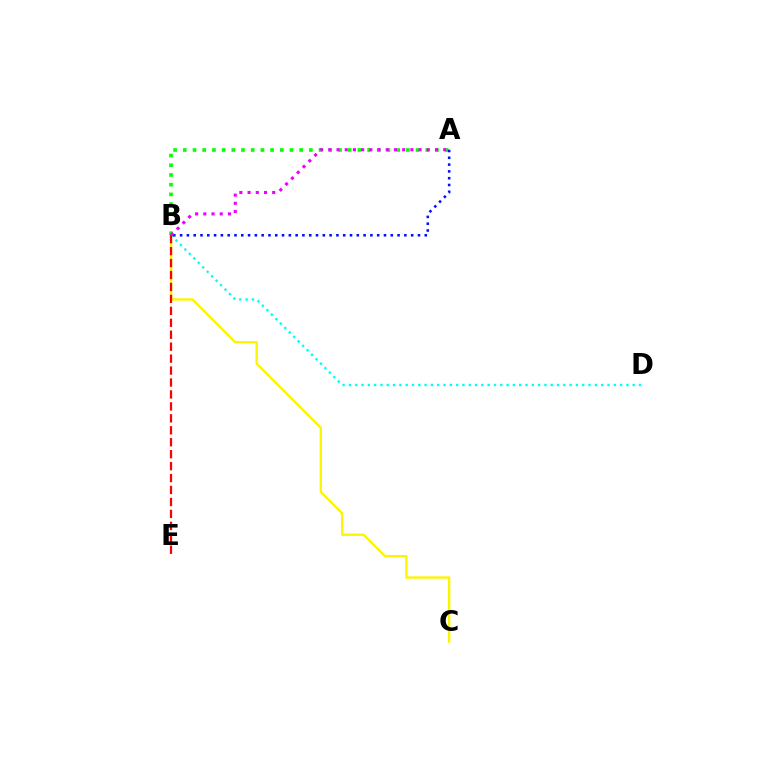{('B', 'C'): [{'color': '#fcf500', 'line_style': 'solid', 'thickness': 1.68}], ('B', 'D'): [{'color': '#00fff6', 'line_style': 'dotted', 'thickness': 1.71}], ('B', 'E'): [{'color': '#ff0000', 'line_style': 'dashed', 'thickness': 1.62}], ('A', 'B'): [{'color': '#08ff00', 'line_style': 'dotted', 'thickness': 2.63}, {'color': '#0010ff', 'line_style': 'dotted', 'thickness': 1.85}, {'color': '#ee00ff', 'line_style': 'dotted', 'thickness': 2.23}]}